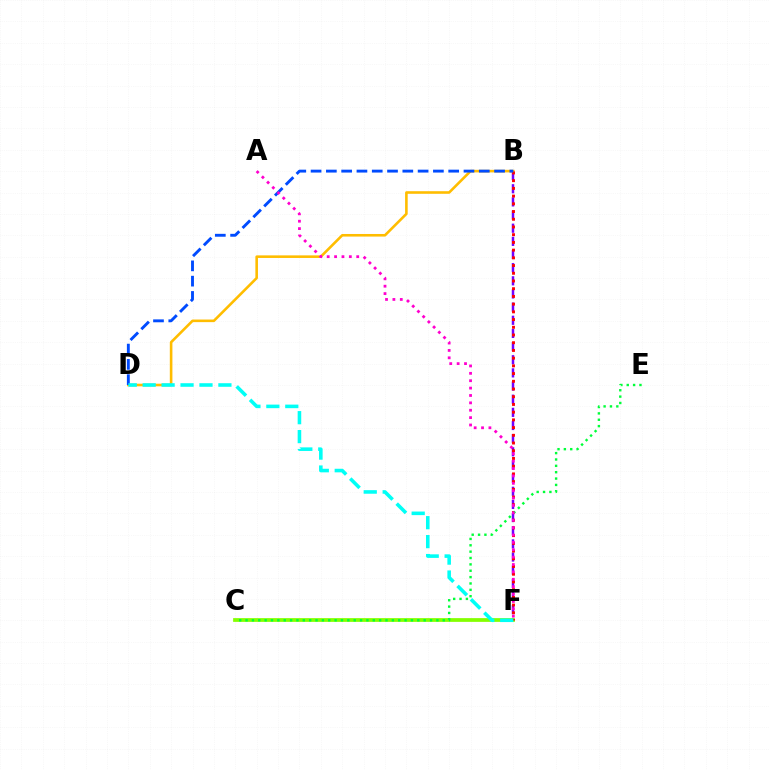{('B', 'F'): [{'color': '#7200ff', 'line_style': 'dashed', 'thickness': 1.79}, {'color': '#ff0000', 'line_style': 'dotted', 'thickness': 2.1}], ('C', 'F'): [{'color': '#84ff00', 'line_style': 'solid', 'thickness': 2.7}], ('B', 'D'): [{'color': '#ffbd00', 'line_style': 'solid', 'thickness': 1.87}, {'color': '#004bff', 'line_style': 'dashed', 'thickness': 2.08}], ('D', 'F'): [{'color': '#00fff6', 'line_style': 'dashed', 'thickness': 2.57}], ('C', 'E'): [{'color': '#00ff39', 'line_style': 'dotted', 'thickness': 1.73}], ('A', 'F'): [{'color': '#ff00cf', 'line_style': 'dotted', 'thickness': 2.01}]}